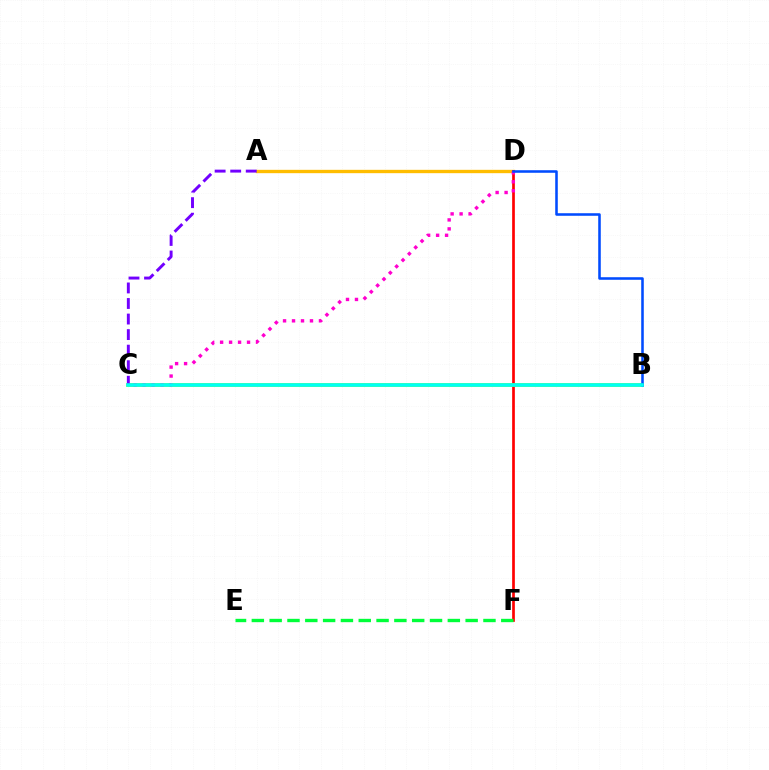{('A', 'D'): [{'color': '#ffbd00', 'line_style': 'solid', 'thickness': 2.41}], ('D', 'F'): [{'color': '#ff0000', 'line_style': 'solid', 'thickness': 1.94}], ('B', 'C'): [{'color': '#84ff00', 'line_style': 'solid', 'thickness': 2.6}, {'color': '#00fff6', 'line_style': 'solid', 'thickness': 2.55}], ('C', 'D'): [{'color': '#ff00cf', 'line_style': 'dotted', 'thickness': 2.44}], ('E', 'F'): [{'color': '#00ff39', 'line_style': 'dashed', 'thickness': 2.42}], ('B', 'D'): [{'color': '#004bff', 'line_style': 'solid', 'thickness': 1.84}], ('A', 'C'): [{'color': '#7200ff', 'line_style': 'dashed', 'thickness': 2.11}]}